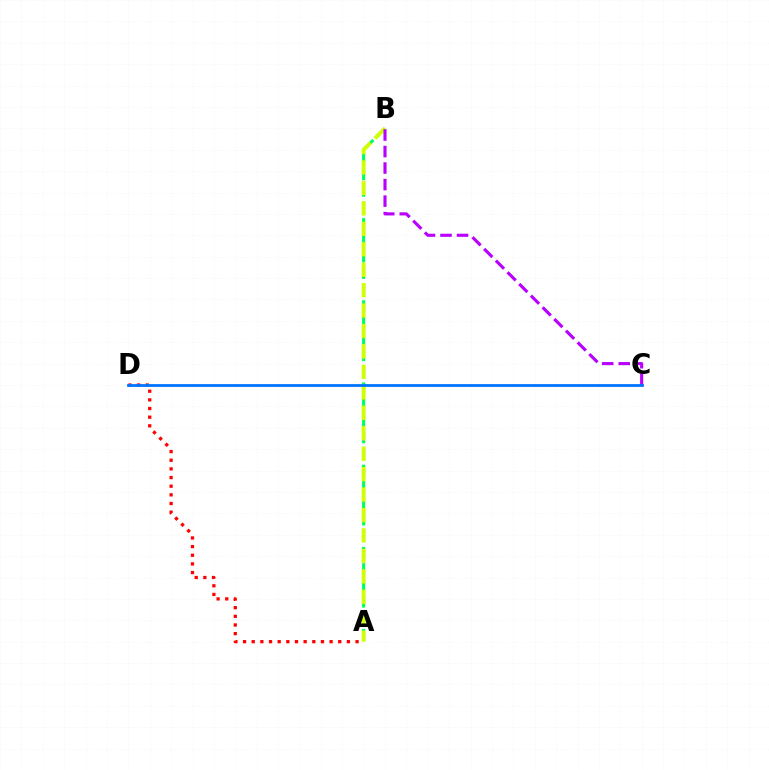{('A', 'B'): [{'color': '#00ff5c', 'line_style': 'dashed', 'thickness': 2.23}, {'color': '#d1ff00', 'line_style': 'dashed', 'thickness': 2.78}], ('A', 'D'): [{'color': '#ff0000', 'line_style': 'dotted', 'thickness': 2.35}], ('B', 'C'): [{'color': '#b900ff', 'line_style': 'dashed', 'thickness': 2.25}], ('C', 'D'): [{'color': '#0074ff', 'line_style': 'solid', 'thickness': 2.0}]}